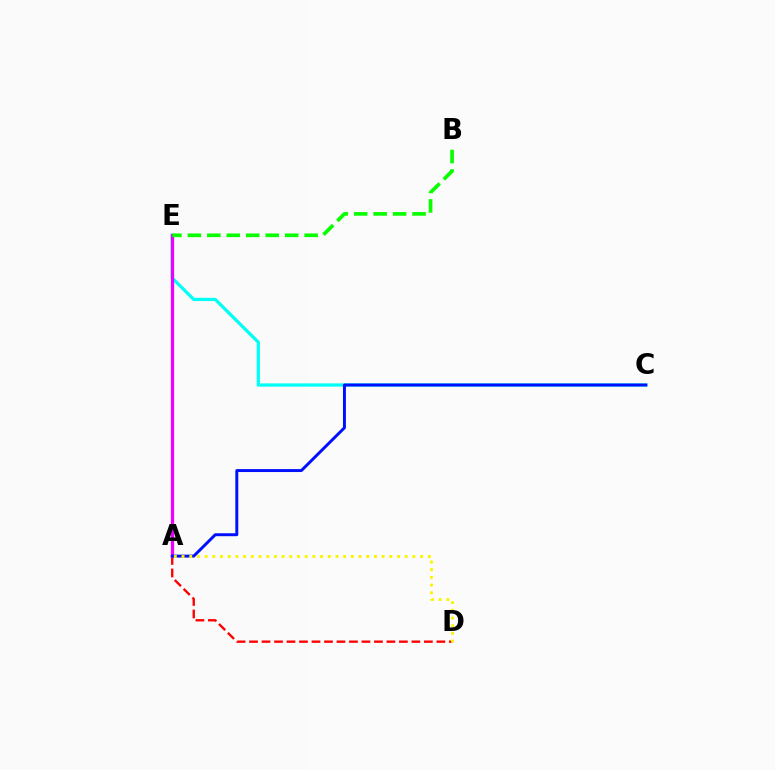{('C', 'E'): [{'color': '#00fff6', 'line_style': 'solid', 'thickness': 2.34}], ('A', 'D'): [{'color': '#ff0000', 'line_style': 'dashed', 'thickness': 1.7}, {'color': '#fcf500', 'line_style': 'dotted', 'thickness': 2.09}], ('A', 'E'): [{'color': '#ee00ff', 'line_style': 'solid', 'thickness': 2.34}], ('A', 'C'): [{'color': '#0010ff', 'line_style': 'solid', 'thickness': 2.13}], ('B', 'E'): [{'color': '#08ff00', 'line_style': 'dashed', 'thickness': 2.64}]}